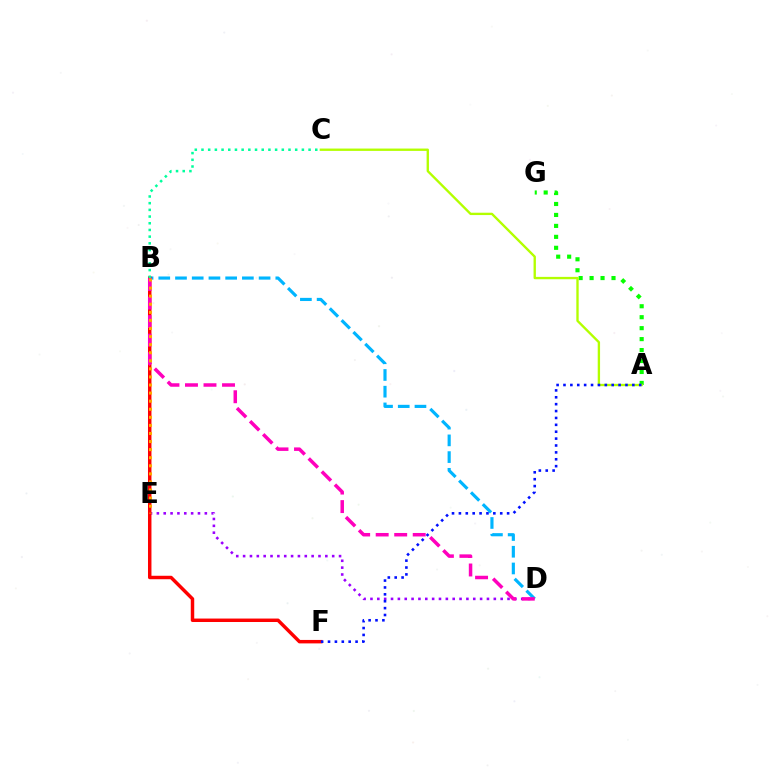{('A', 'G'): [{'color': '#08ff00', 'line_style': 'dotted', 'thickness': 2.98}], ('D', 'E'): [{'color': '#9b00ff', 'line_style': 'dotted', 'thickness': 1.86}], ('B', 'D'): [{'color': '#00b5ff', 'line_style': 'dashed', 'thickness': 2.27}, {'color': '#ff00bd', 'line_style': 'dashed', 'thickness': 2.52}], ('B', 'F'): [{'color': '#ff0000', 'line_style': 'solid', 'thickness': 2.49}], ('A', 'C'): [{'color': '#b3ff00', 'line_style': 'solid', 'thickness': 1.69}], ('A', 'F'): [{'color': '#0010ff', 'line_style': 'dotted', 'thickness': 1.87}], ('B', 'C'): [{'color': '#00ff9d', 'line_style': 'dotted', 'thickness': 1.82}], ('B', 'E'): [{'color': '#ffa500', 'line_style': 'dotted', 'thickness': 2.19}]}